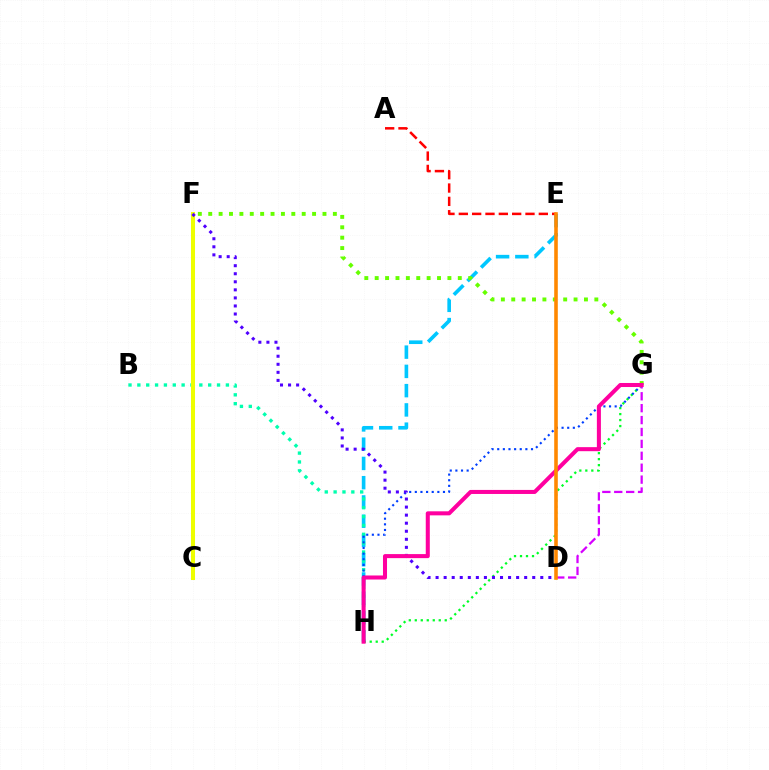{('G', 'H'): [{'color': '#00ff27', 'line_style': 'dotted', 'thickness': 1.63}, {'color': '#003fff', 'line_style': 'dotted', 'thickness': 1.53}, {'color': '#ff00a0', 'line_style': 'solid', 'thickness': 2.91}], ('E', 'H'): [{'color': '#00c7ff', 'line_style': 'dashed', 'thickness': 2.62}], ('B', 'H'): [{'color': '#00ffaf', 'line_style': 'dotted', 'thickness': 2.41}], ('A', 'E'): [{'color': '#ff0000', 'line_style': 'dashed', 'thickness': 1.81}], ('C', 'F'): [{'color': '#eeff00', 'line_style': 'solid', 'thickness': 2.9}], ('D', 'F'): [{'color': '#4f00ff', 'line_style': 'dotted', 'thickness': 2.19}], ('F', 'G'): [{'color': '#66ff00', 'line_style': 'dotted', 'thickness': 2.82}], ('D', 'G'): [{'color': '#d600ff', 'line_style': 'dashed', 'thickness': 1.62}], ('D', 'E'): [{'color': '#ff8800', 'line_style': 'solid', 'thickness': 2.59}]}